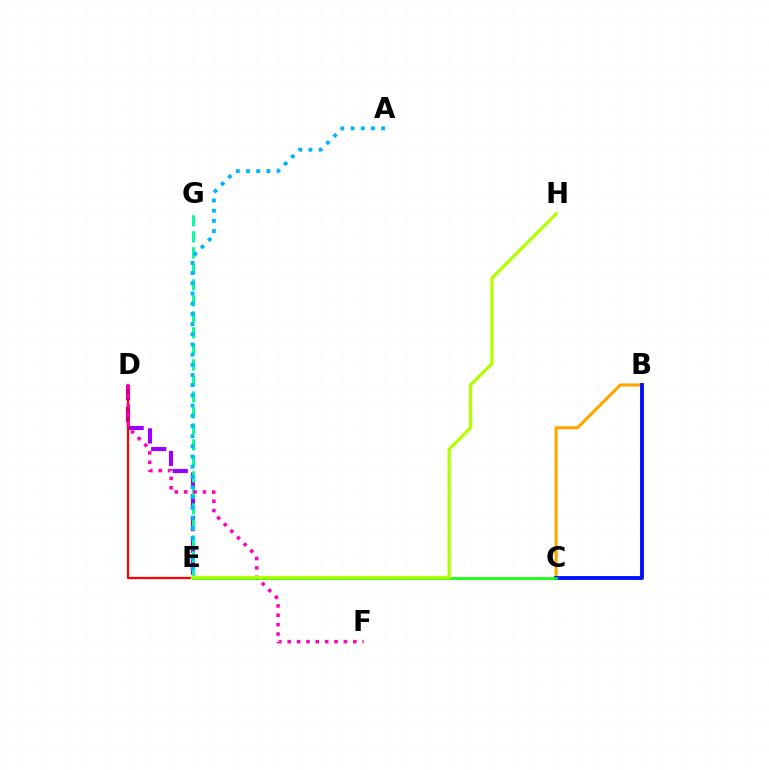{('D', 'E'): [{'color': '#9b00ff', 'line_style': 'dashed', 'thickness': 2.96}, {'color': '#ff0000', 'line_style': 'solid', 'thickness': 1.62}], ('B', 'C'): [{'color': '#ffa500', 'line_style': 'solid', 'thickness': 2.26}, {'color': '#0010ff', 'line_style': 'solid', 'thickness': 2.78}], ('E', 'G'): [{'color': '#00ff9d', 'line_style': 'dashed', 'thickness': 2.17}], ('D', 'F'): [{'color': '#ff00bd', 'line_style': 'dotted', 'thickness': 2.55}], ('C', 'E'): [{'color': '#08ff00', 'line_style': 'solid', 'thickness': 1.88}], ('A', 'E'): [{'color': '#00b5ff', 'line_style': 'dotted', 'thickness': 2.77}], ('E', 'H'): [{'color': '#b3ff00', 'line_style': 'solid', 'thickness': 2.34}]}